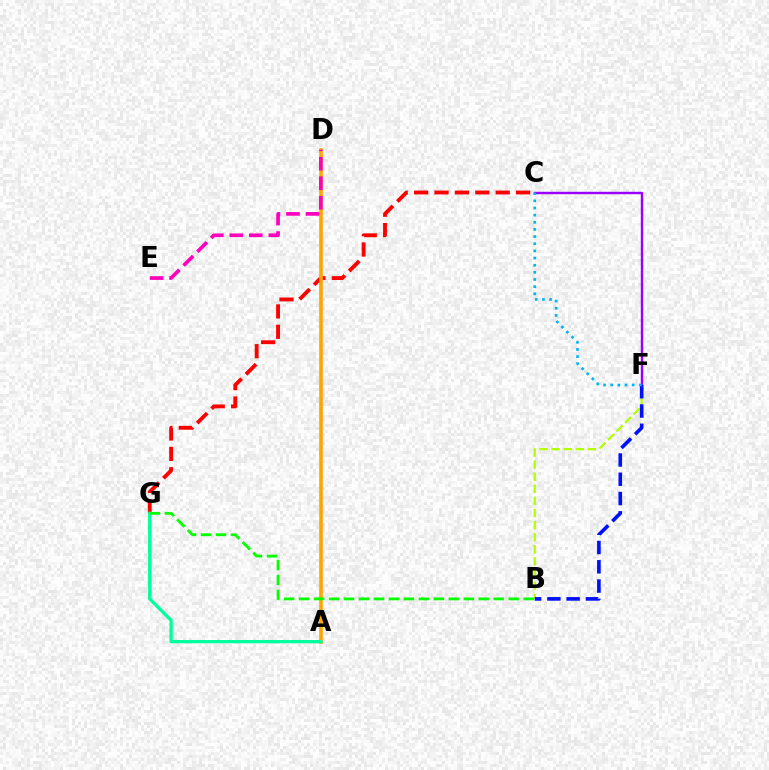{('C', 'G'): [{'color': '#ff0000', 'line_style': 'dashed', 'thickness': 2.77}], ('A', 'D'): [{'color': '#ffa500', 'line_style': 'solid', 'thickness': 2.6}], ('C', 'F'): [{'color': '#9b00ff', 'line_style': 'solid', 'thickness': 1.73}, {'color': '#00b5ff', 'line_style': 'dotted', 'thickness': 1.94}], ('A', 'G'): [{'color': '#00ff9d', 'line_style': 'solid', 'thickness': 2.37}], ('B', 'F'): [{'color': '#b3ff00', 'line_style': 'dashed', 'thickness': 1.64}, {'color': '#0010ff', 'line_style': 'dashed', 'thickness': 2.62}], ('B', 'G'): [{'color': '#08ff00', 'line_style': 'dashed', 'thickness': 2.03}], ('D', 'E'): [{'color': '#ff00bd', 'line_style': 'dashed', 'thickness': 2.65}]}